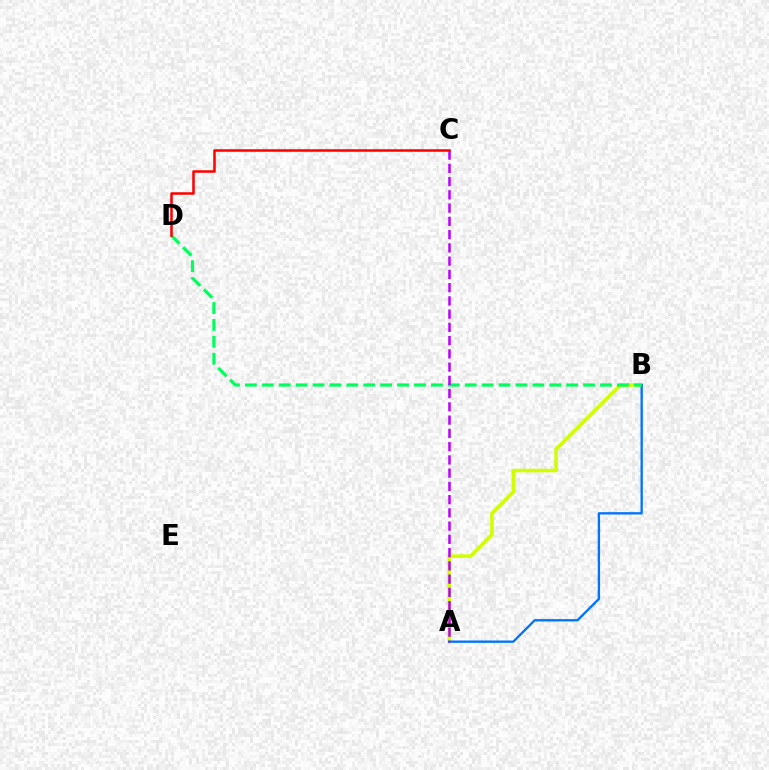{('A', 'B'): [{'color': '#d1ff00', 'line_style': 'solid', 'thickness': 2.57}, {'color': '#0074ff', 'line_style': 'solid', 'thickness': 1.69}], ('B', 'D'): [{'color': '#00ff5c', 'line_style': 'dashed', 'thickness': 2.3}], ('A', 'C'): [{'color': '#b900ff', 'line_style': 'dashed', 'thickness': 1.8}], ('C', 'D'): [{'color': '#ff0000', 'line_style': 'solid', 'thickness': 1.82}]}